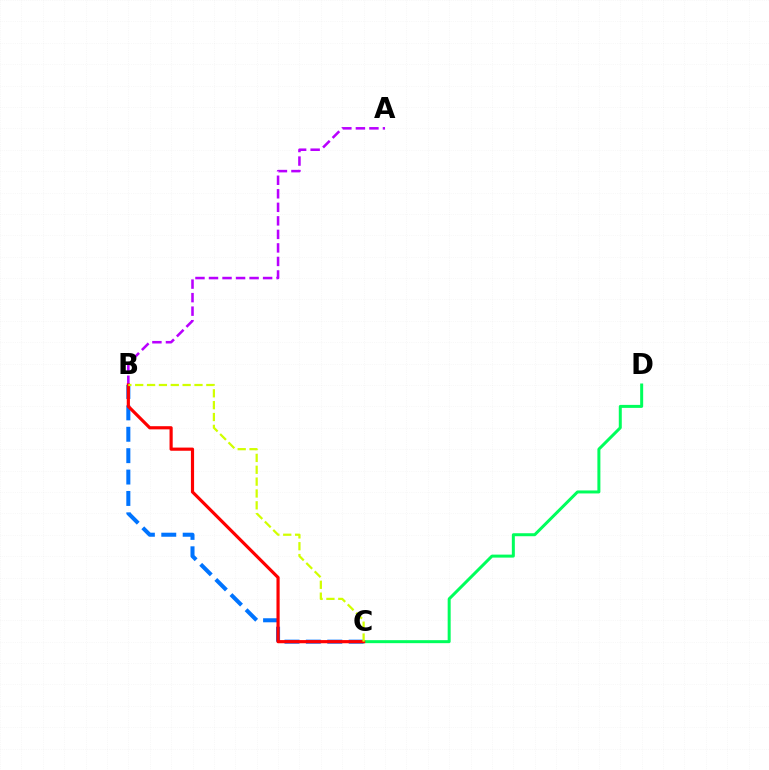{('B', 'C'): [{'color': '#0074ff', 'line_style': 'dashed', 'thickness': 2.91}, {'color': '#ff0000', 'line_style': 'solid', 'thickness': 2.28}, {'color': '#d1ff00', 'line_style': 'dashed', 'thickness': 1.61}], ('A', 'B'): [{'color': '#b900ff', 'line_style': 'dashed', 'thickness': 1.84}], ('C', 'D'): [{'color': '#00ff5c', 'line_style': 'solid', 'thickness': 2.16}]}